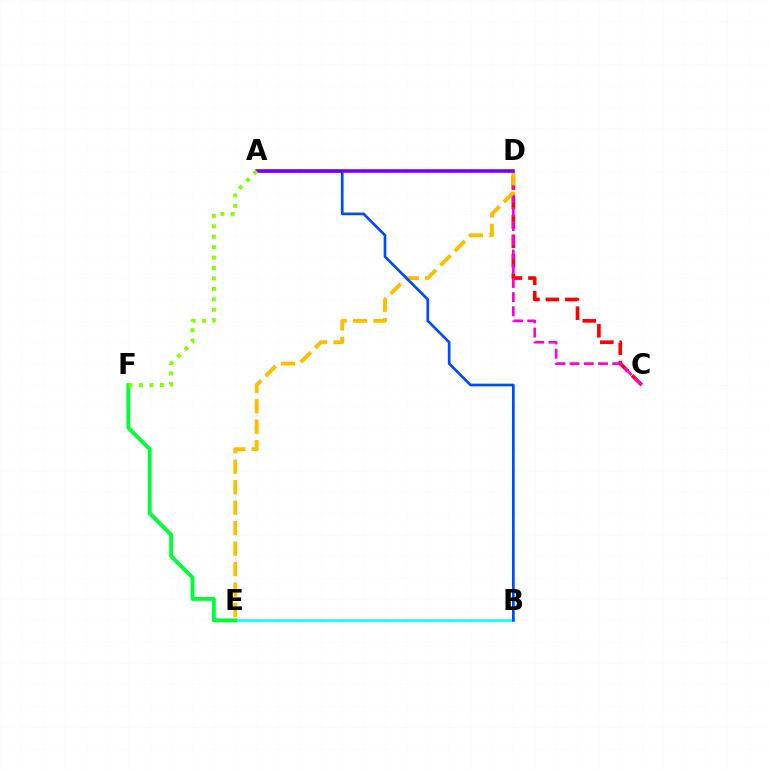{('C', 'D'): [{'color': '#ff0000', 'line_style': 'dashed', 'thickness': 2.64}, {'color': '#ff00cf', 'line_style': 'dashed', 'thickness': 1.93}], ('B', 'E'): [{'color': '#00fff6', 'line_style': 'solid', 'thickness': 1.8}], ('D', 'E'): [{'color': '#ffbd00', 'line_style': 'dashed', 'thickness': 2.78}], ('E', 'F'): [{'color': '#00ff39', 'line_style': 'solid', 'thickness': 2.79}], ('A', 'B'): [{'color': '#004bff', 'line_style': 'solid', 'thickness': 1.94}], ('A', 'D'): [{'color': '#7200ff', 'line_style': 'solid', 'thickness': 2.56}], ('A', 'F'): [{'color': '#84ff00', 'line_style': 'dotted', 'thickness': 2.83}]}